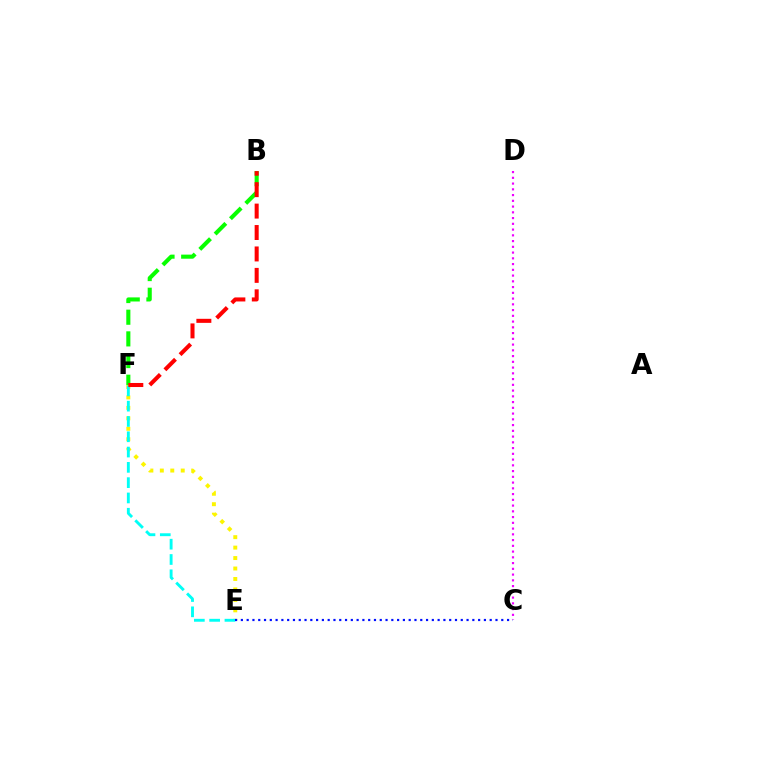{('E', 'F'): [{'color': '#fcf500', 'line_style': 'dotted', 'thickness': 2.84}, {'color': '#00fff6', 'line_style': 'dashed', 'thickness': 2.08}], ('B', 'F'): [{'color': '#08ff00', 'line_style': 'dashed', 'thickness': 2.94}, {'color': '#ff0000', 'line_style': 'dashed', 'thickness': 2.91}], ('C', 'E'): [{'color': '#0010ff', 'line_style': 'dotted', 'thickness': 1.57}], ('C', 'D'): [{'color': '#ee00ff', 'line_style': 'dotted', 'thickness': 1.56}]}